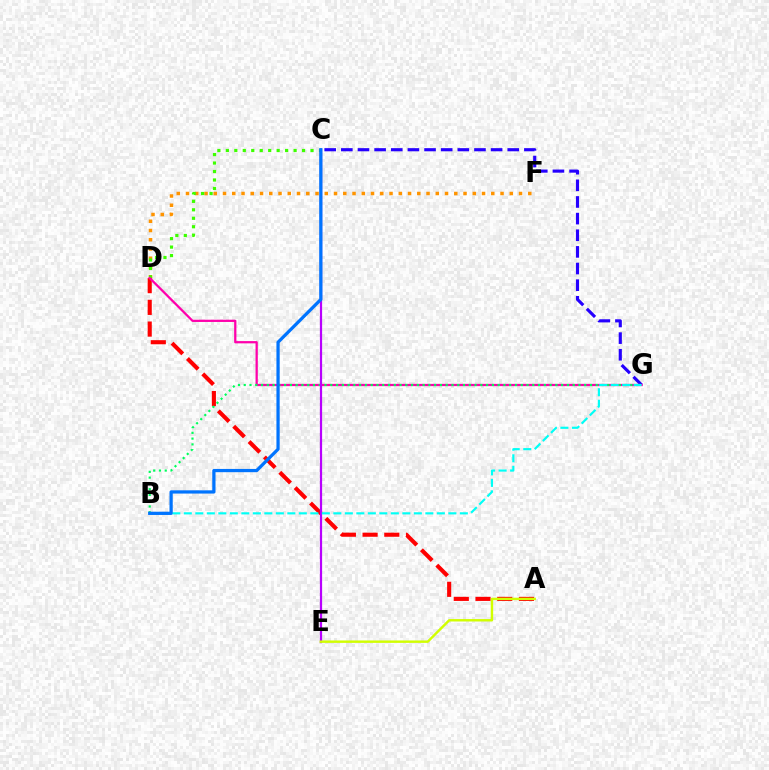{('D', 'F'): [{'color': '#ff9400', 'line_style': 'dotted', 'thickness': 2.51}], ('C', 'G'): [{'color': '#2500ff', 'line_style': 'dashed', 'thickness': 2.26}], ('C', 'D'): [{'color': '#3dff00', 'line_style': 'dotted', 'thickness': 2.3}], ('A', 'D'): [{'color': '#ff0000', 'line_style': 'dashed', 'thickness': 2.95}], ('D', 'G'): [{'color': '#ff00ac', 'line_style': 'solid', 'thickness': 1.63}], ('B', 'G'): [{'color': '#00ff5c', 'line_style': 'dotted', 'thickness': 1.57}, {'color': '#00fff6', 'line_style': 'dashed', 'thickness': 1.56}], ('C', 'E'): [{'color': '#b900ff', 'line_style': 'solid', 'thickness': 1.6}], ('A', 'E'): [{'color': '#d1ff00', 'line_style': 'solid', 'thickness': 1.75}], ('B', 'C'): [{'color': '#0074ff', 'line_style': 'solid', 'thickness': 2.34}]}